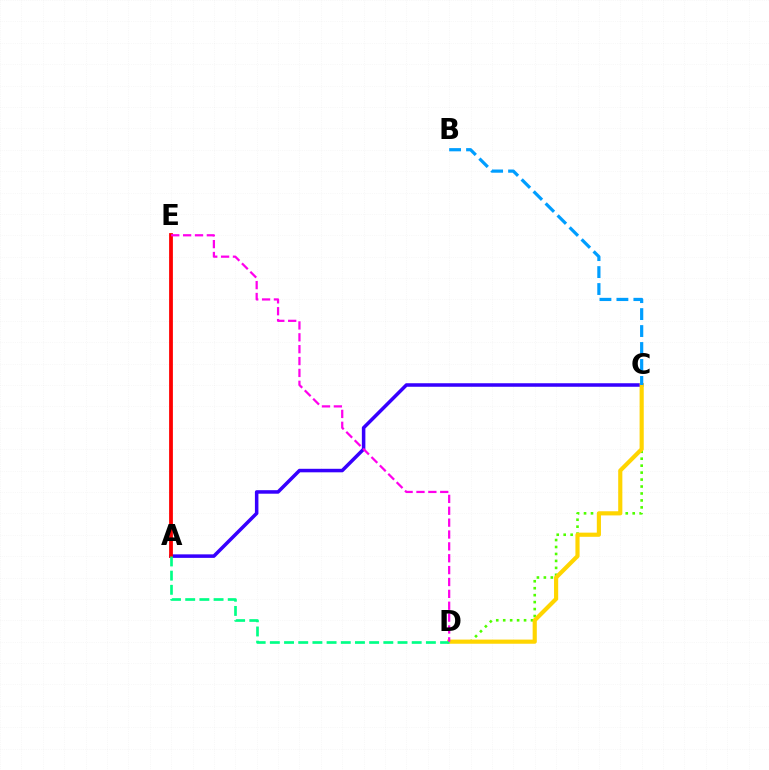{('C', 'D'): [{'color': '#4fff00', 'line_style': 'dotted', 'thickness': 1.89}, {'color': '#ffd500', 'line_style': 'solid', 'thickness': 2.99}], ('A', 'C'): [{'color': '#3700ff', 'line_style': 'solid', 'thickness': 2.54}], ('A', 'E'): [{'color': '#ff0000', 'line_style': 'solid', 'thickness': 2.72}], ('A', 'D'): [{'color': '#00ff86', 'line_style': 'dashed', 'thickness': 1.93}], ('D', 'E'): [{'color': '#ff00ed', 'line_style': 'dashed', 'thickness': 1.61}], ('B', 'C'): [{'color': '#009eff', 'line_style': 'dashed', 'thickness': 2.3}]}